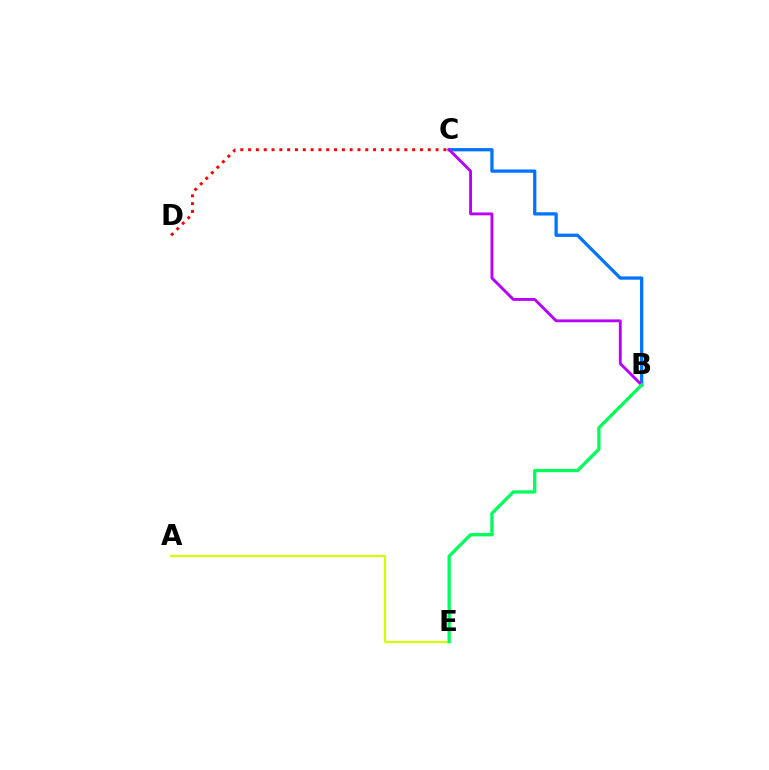{('B', 'C'): [{'color': '#0074ff', 'line_style': 'solid', 'thickness': 2.35}, {'color': '#b900ff', 'line_style': 'solid', 'thickness': 2.06}], ('A', 'E'): [{'color': '#d1ff00', 'line_style': 'solid', 'thickness': 1.58}], ('C', 'D'): [{'color': '#ff0000', 'line_style': 'dotted', 'thickness': 2.12}], ('B', 'E'): [{'color': '#00ff5c', 'line_style': 'solid', 'thickness': 2.37}]}